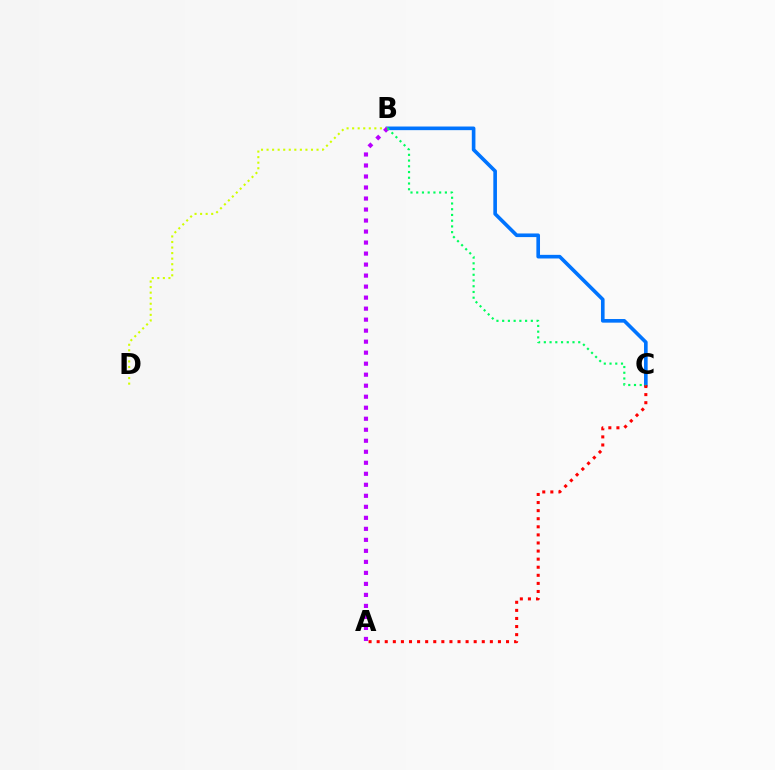{('B', 'C'): [{'color': '#0074ff', 'line_style': 'solid', 'thickness': 2.61}, {'color': '#00ff5c', 'line_style': 'dotted', 'thickness': 1.56}], ('B', 'D'): [{'color': '#d1ff00', 'line_style': 'dotted', 'thickness': 1.51}], ('A', 'C'): [{'color': '#ff0000', 'line_style': 'dotted', 'thickness': 2.2}], ('A', 'B'): [{'color': '#b900ff', 'line_style': 'dotted', 'thickness': 2.99}]}